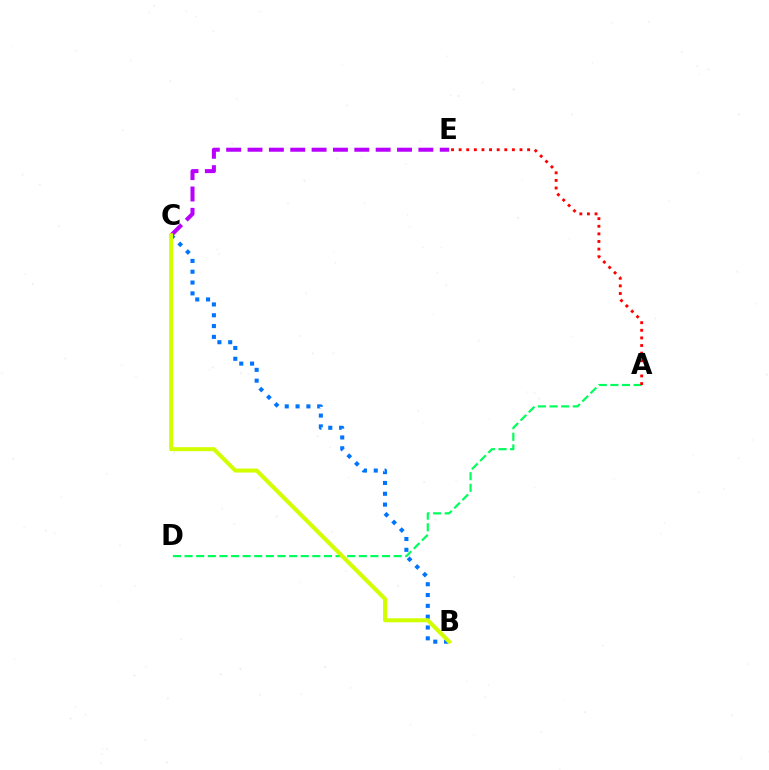{('A', 'D'): [{'color': '#00ff5c', 'line_style': 'dashed', 'thickness': 1.58}], ('B', 'C'): [{'color': '#0074ff', 'line_style': 'dotted', 'thickness': 2.94}, {'color': '#d1ff00', 'line_style': 'solid', 'thickness': 2.9}], ('C', 'E'): [{'color': '#b900ff', 'line_style': 'dashed', 'thickness': 2.9}], ('A', 'E'): [{'color': '#ff0000', 'line_style': 'dotted', 'thickness': 2.07}]}